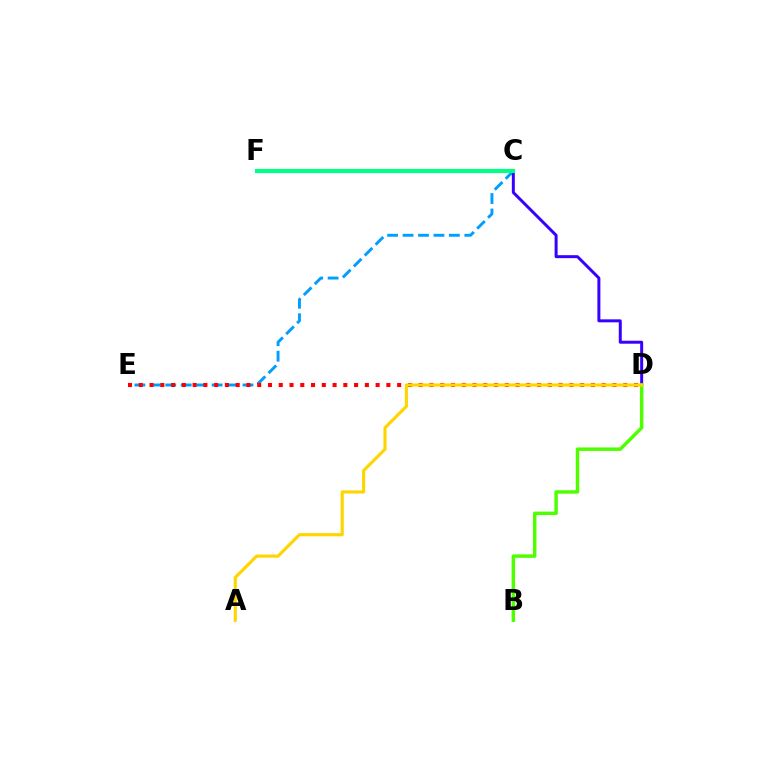{('C', 'E'): [{'color': '#009eff', 'line_style': 'dashed', 'thickness': 2.1}], ('C', 'F'): [{'color': '#ff00ed', 'line_style': 'solid', 'thickness': 2.67}, {'color': '#00ff86', 'line_style': 'solid', 'thickness': 2.99}], ('D', 'F'): [{'color': '#3700ff', 'line_style': 'solid', 'thickness': 2.15}], ('D', 'E'): [{'color': '#ff0000', 'line_style': 'dotted', 'thickness': 2.92}], ('B', 'D'): [{'color': '#4fff00', 'line_style': 'solid', 'thickness': 2.49}], ('A', 'D'): [{'color': '#ffd500', 'line_style': 'solid', 'thickness': 2.26}]}